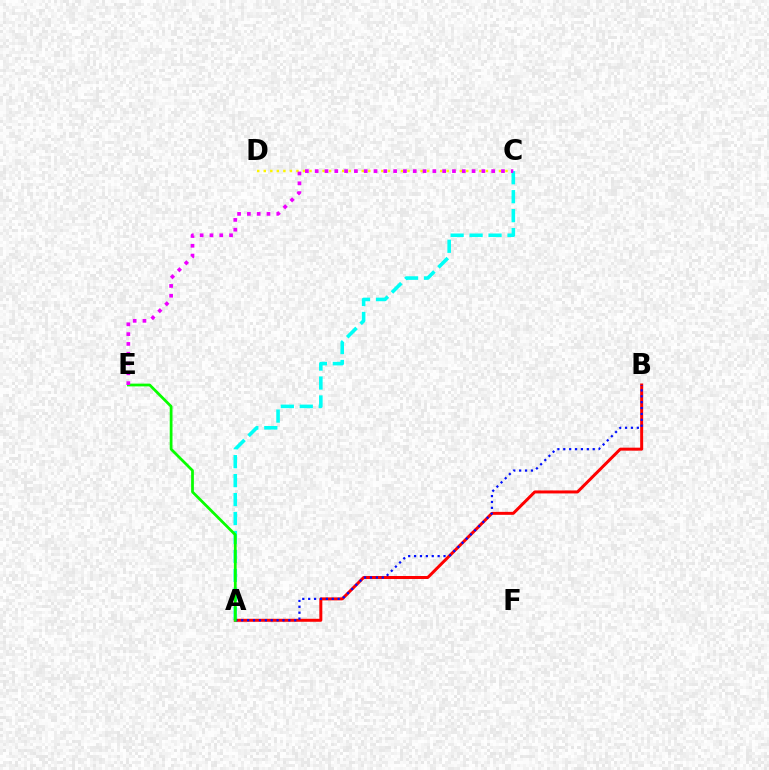{('A', 'C'): [{'color': '#00fff6', 'line_style': 'dashed', 'thickness': 2.58}], ('C', 'D'): [{'color': '#fcf500', 'line_style': 'dotted', 'thickness': 1.78}], ('A', 'B'): [{'color': '#ff0000', 'line_style': 'solid', 'thickness': 2.15}, {'color': '#0010ff', 'line_style': 'dotted', 'thickness': 1.6}], ('A', 'E'): [{'color': '#08ff00', 'line_style': 'solid', 'thickness': 1.99}], ('C', 'E'): [{'color': '#ee00ff', 'line_style': 'dotted', 'thickness': 2.66}]}